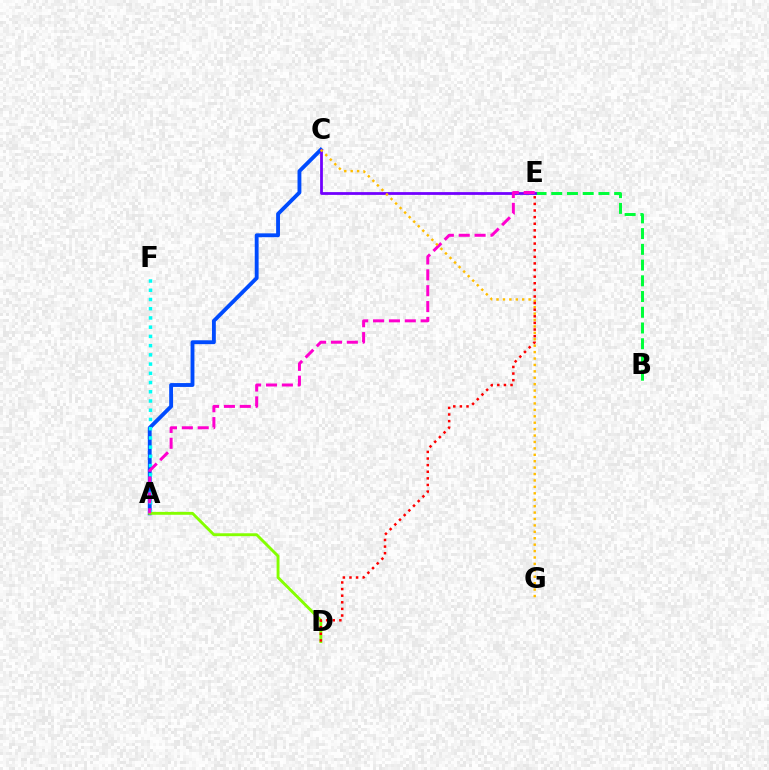{('A', 'C'): [{'color': '#004bff', 'line_style': 'solid', 'thickness': 2.77}], ('B', 'E'): [{'color': '#00ff39', 'line_style': 'dashed', 'thickness': 2.14}], ('A', 'F'): [{'color': '#00fff6', 'line_style': 'dotted', 'thickness': 2.51}], ('C', 'E'): [{'color': '#7200ff', 'line_style': 'solid', 'thickness': 2.0}], ('A', 'D'): [{'color': '#84ff00', 'line_style': 'solid', 'thickness': 2.08}], ('A', 'E'): [{'color': '#ff00cf', 'line_style': 'dashed', 'thickness': 2.16}], ('C', 'G'): [{'color': '#ffbd00', 'line_style': 'dotted', 'thickness': 1.74}], ('D', 'E'): [{'color': '#ff0000', 'line_style': 'dotted', 'thickness': 1.8}]}